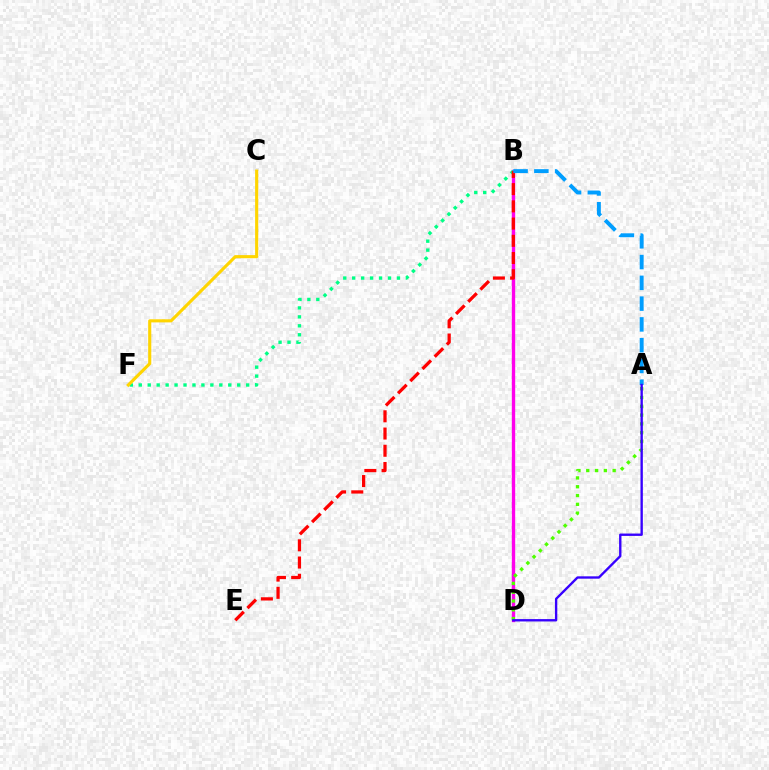{('B', 'D'): [{'color': '#ff00ed', 'line_style': 'solid', 'thickness': 2.42}], ('B', 'F'): [{'color': '#00ff86', 'line_style': 'dotted', 'thickness': 2.43}], ('A', 'D'): [{'color': '#4fff00', 'line_style': 'dotted', 'thickness': 2.39}, {'color': '#3700ff', 'line_style': 'solid', 'thickness': 1.7}], ('B', 'E'): [{'color': '#ff0000', 'line_style': 'dashed', 'thickness': 2.34}], ('C', 'F'): [{'color': '#ffd500', 'line_style': 'solid', 'thickness': 2.24}], ('A', 'B'): [{'color': '#009eff', 'line_style': 'dashed', 'thickness': 2.82}]}